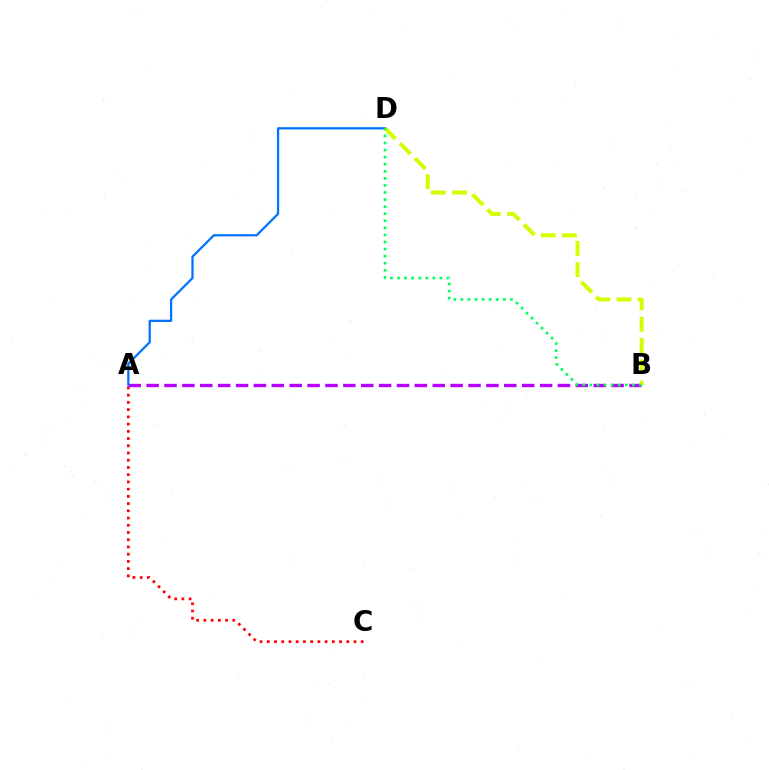{('A', 'C'): [{'color': '#ff0000', 'line_style': 'dotted', 'thickness': 1.96}], ('A', 'B'): [{'color': '#b900ff', 'line_style': 'dashed', 'thickness': 2.43}], ('A', 'D'): [{'color': '#0074ff', 'line_style': 'solid', 'thickness': 1.63}], ('B', 'D'): [{'color': '#d1ff00', 'line_style': 'dashed', 'thickness': 2.89}, {'color': '#00ff5c', 'line_style': 'dotted', 'thickness': 1.92}]}